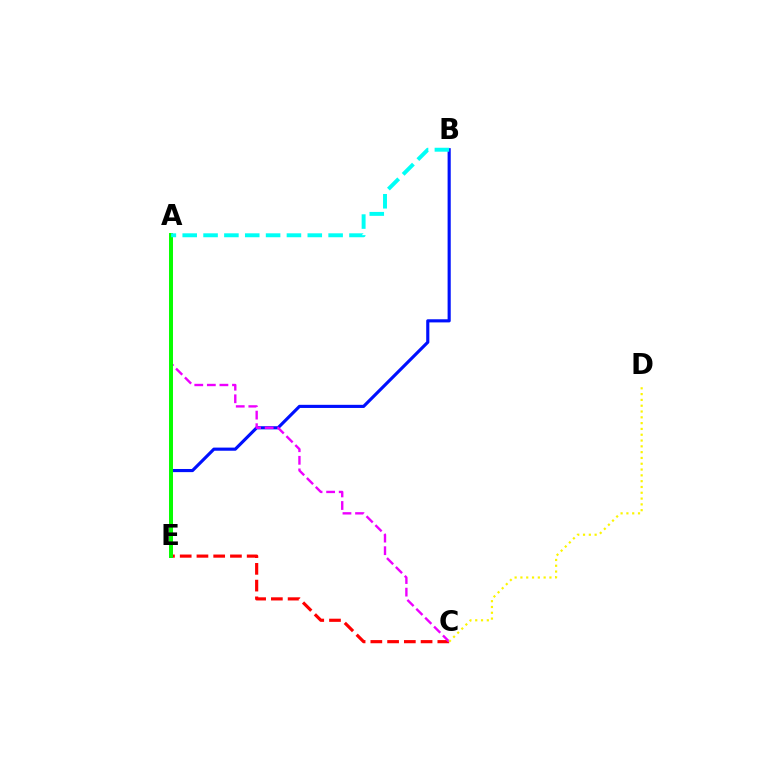{('C', 'E'): [{'color': '#ff0000', 'line_style': 'dashed', 'thickness': 2.27}], ('B', 'E'): [{'color': '#0010ff', 'line_style': 'solid', 'thickness': 2.26}], ('A', 'C'): [{'color': '#ee00ff', 'line_style': 'dashed', 'thickness': 1.71}], ('A', 'E'): [{'color': '#08ff00', 'line_style': 'solid', 'thickness': 2.86}], ('A', 'B'): [{'color': '#00fff6', 'line_style': 'dashed', 'thickness': 2.83}], ('C', 'D'): [{'color': '#fcf500', 'line_style': 'dotted', 'thickness': 1.58}]}